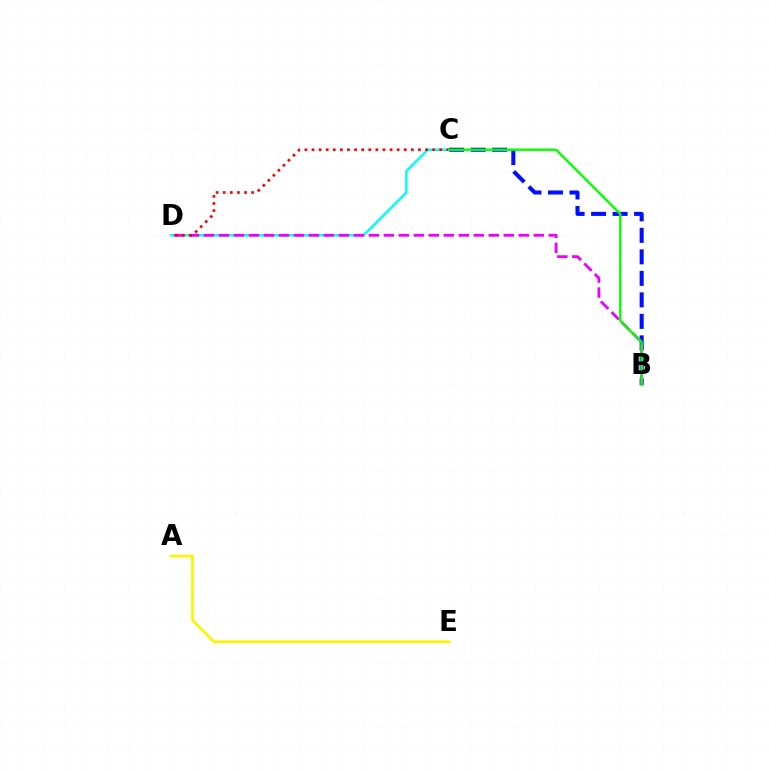{('C', 'D'): [{'color': '#00fff6', 'line_style': 'solid', 'thickness': 1.76}, {'color': '#ff0000', 'line_style': 'dotted', 'thickness': 1.93}], ('B', 'C'): [{'color': '#0010ff', 'line_style': 'dashed', 'thickness': 2.92}, {'color': '#08ff00', 'line_style': 'solid', 'thickness': 1.74}], ('B', 'D'): [{'color': '#ee00ff', 'line_style': 'dashed', 'thickness': 2.04}], ('A', 'E'): [{'color': '#fcf500', 'line_style': 'solid', 'thickness': 1.96}]}